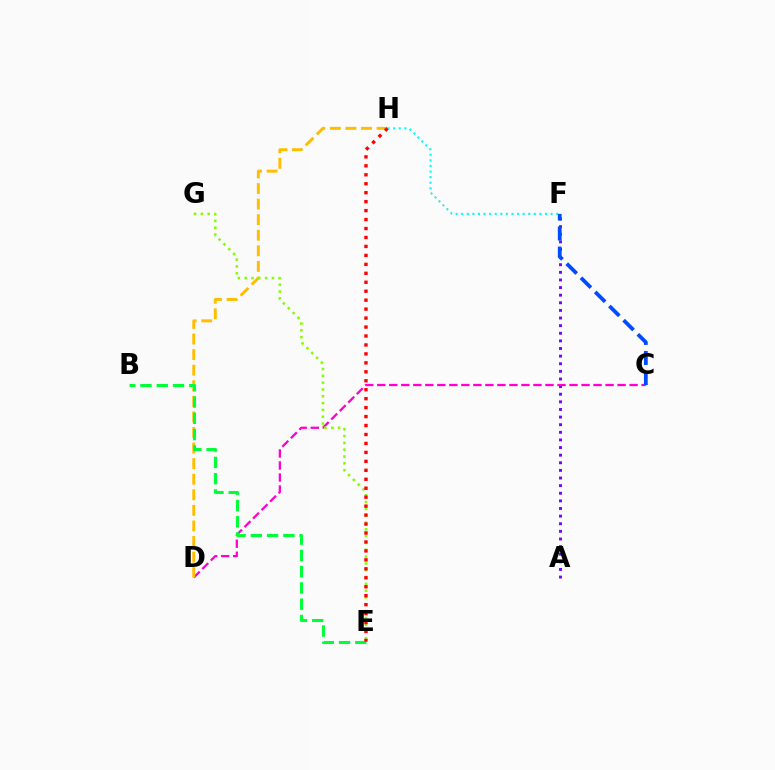{('A', 'F'): [{'color': '#7200ff', 'line_style': 'dotted', 'thickness': 2.07}], ('C', 'D'): [{'color': '#ff00cf', 'line_style': 'dashed', 'thickness': 1.63}], ('F', 'H'): [{'color': '#00fff6', 'line_style': 'dotted', 'thickness': 1.52}], ('D', 'H'): [{'color': '#ffbd00', 'line_style': 'dashed', 'thickness': 2.12}], ('B', 'E'): [{'color': '#00ff39', 'line_style': 'dashed', 'thickness': 2.21}], ('C', 'F'): [{'color': '#004bff', 'line_style': 'dashed', 'thickness': 2.72}], ('E', 'G'): [{'color': '#84ff00', 'line_style': 'dotted', 'thickness': 1.85}], ('E', 'H'): [{'color': '#ff0000', 'line_style': 'dotted', 'thickness': 2.43}]}